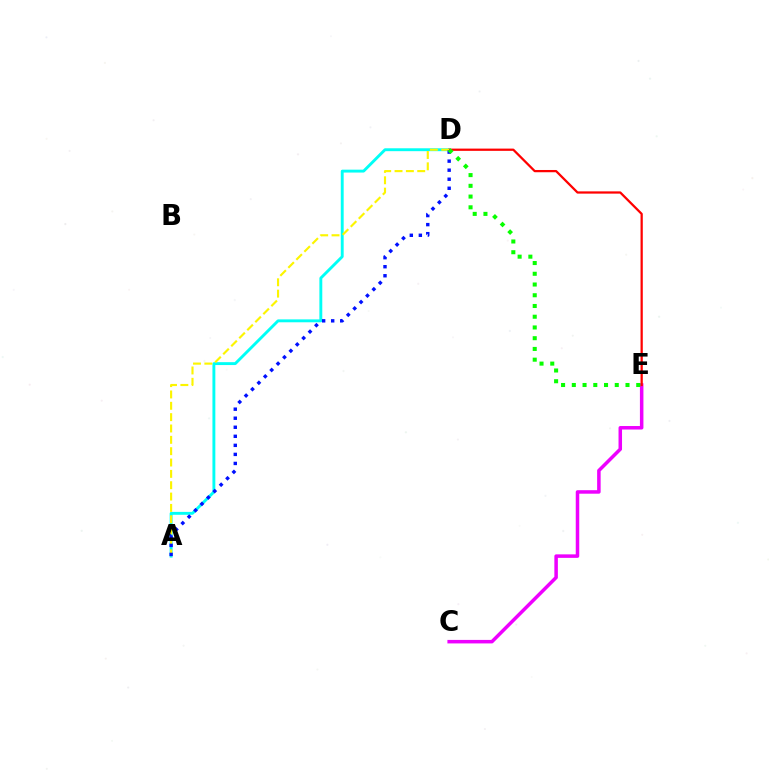{('C', 'E'): [{'color': '#ee00ff', 'line_style': 'solid', 'thickness': 2.53}], ('A', 'D'): [{'color': '#00fff6', 'line_style': 'solid', 'thickness': 2.08}, {'color': '#fcf500', 'line_style': 'dashed', 'thickness': 1.54}, {'color': '#0010ff', 'line_style': 'dotted', 'thickness': 2.46}], ('D', 'E'): [{'color': '#ff0000', 'line_style': 'solid', 'thickness': 1.62}, {'color': '#08ff00', 'line_style': 'dotted', 'thickness': 2.92}]}